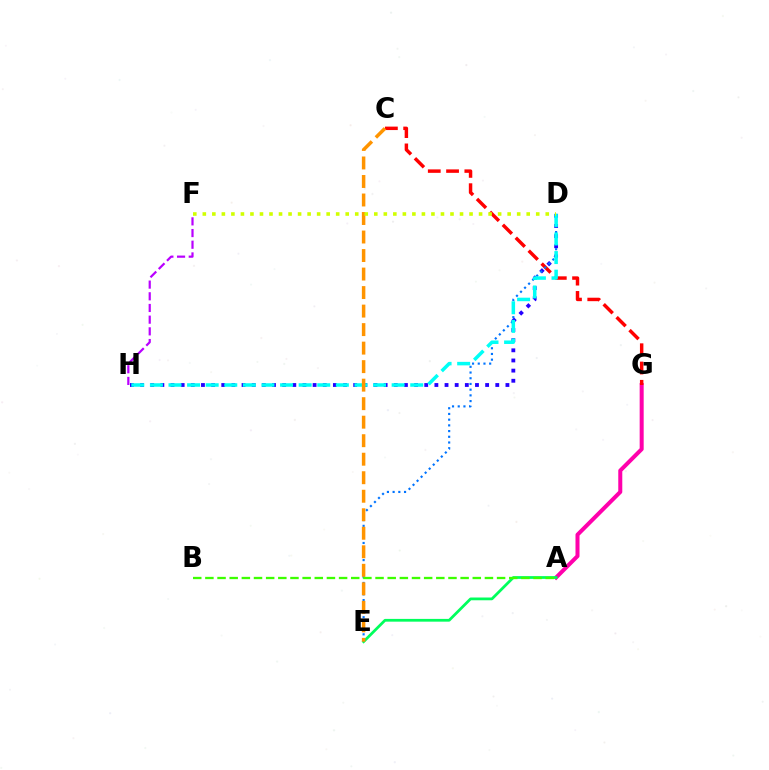{('D', 'H'): [{'color': '#2500ff', 'line_style': 'dotted', 'thickness': 2.76}, {'color': '#00fff6', 'line_style': 'dashed', 'thickness': 2.53}], ('A', 'G'): [{'color': '#ff00ac', 'line_style': 'solid', 'thickness': 2.89}], ('A', 'E'): [{'color': '#00ff5c', 'line_style': 'solid', 'thickness': 1.99}], ('C', 'G'): [{'color': '#ff0000', 'line_style': 'dashed', 'thickness': 2.48}], ('D', 'E'): [{'color': '#0074ff', 'line_style': 'dotted', 'thickness': 1.55}], ('A', 'B'): [{'color': '#3dff00', 'line_style': 'dashed', 'thickness': 1.65}], ('C', 'E'): [{'color': '#ff9400', 'line_style': 'dashed', 'thickness': 2.52}], ('F', 'H'): [{'color': '#b900ff', 'line_style': 'dashed', 'thickness': 1.59}], ('D', 'F'): [{'color': '#d1ff00', 'line_style': 'dotted', 'thickness': 2.59}]}